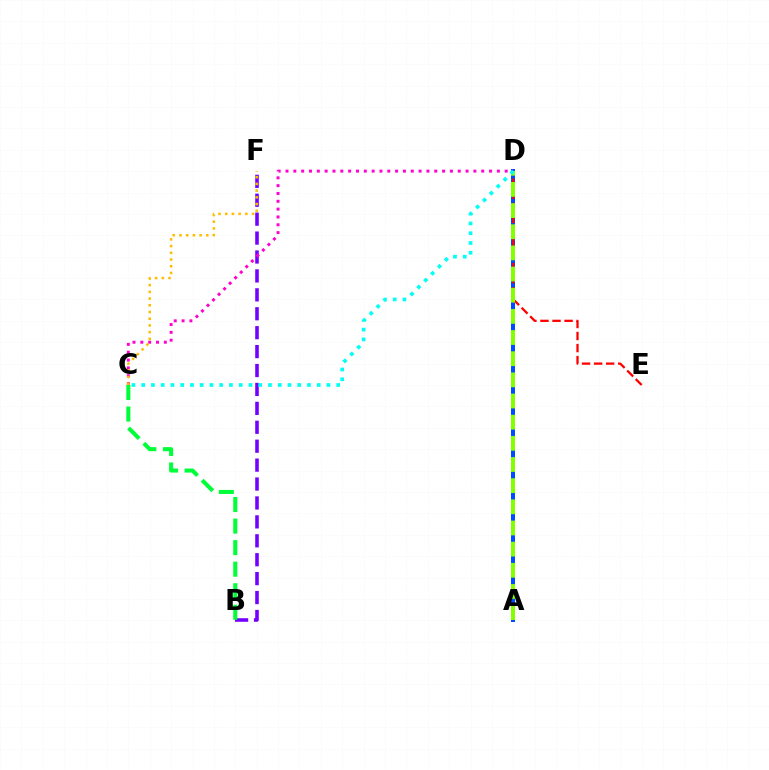{('B', 'F'): [{'color': '#7200ff', 'line_style': 'dashed', 'thickness': 2.57}], ('A', 'D'): [{'color': '#004bff', 'line_style': 'solid', 'thickness': 2.88}, {'color': '#84ff00', 'line_style': 'dashed', 'thickness': 2.87}], ('D', 'E'): [{'color': '#ff0000', 'line_style': 'dashed', 'thickness': 1.64}], ('C', 'D'): [{'color': '#ff00cf', 'line_style': 'dotted', 'thickness': 2.13}, {'color': '#00fff6', 'line_style': 'dotted', 'thickness': 2.65}], ('C', 'F'): [{'color': '#ffbd00', 'line_style': 'dotted', 'thickness': 1.82}], ('B', 'C'): [{'color': '#00ff39', 'line_style': 'dashed', 'thickness': 2.93}]}